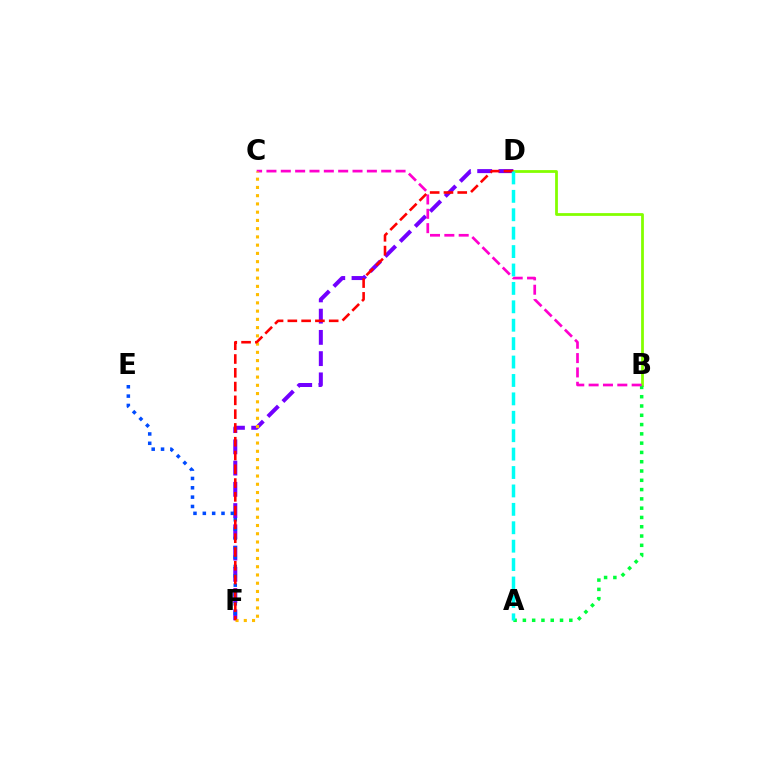{('D', 'F'): [{'color': '#7200ff', 'line_style': 'dashed', 'thickness': 2.89}, {'color': '#ff0000', 'line_style': 'dashed', 'thickness': 1.87}], ('B', 'D'): [{'color': '#84ff00', 'line_style': 'solid', 'thickness': 2.0}], ('E', 'F'): [{'color': '#004bff', 'line_style': 'dotted', 'thickness': 2.54}], ('A', 'B'): [{'color': '#00ff39', 'line_style': 'dotted', 'thickness': 2.52}], ('B', 'C'): [{'color': '#ff00cf', 'line_style': 'dashed', 'thickness': 1.95}], ('C', 'F'): [{'color': '#ffbd00', 'line_style': 'dotted', 'thickness': 2.24}], ('A', 'D'): [{'color': '#00fff6', 'line_style': 'dashed', 'thickness': 2.5}]}